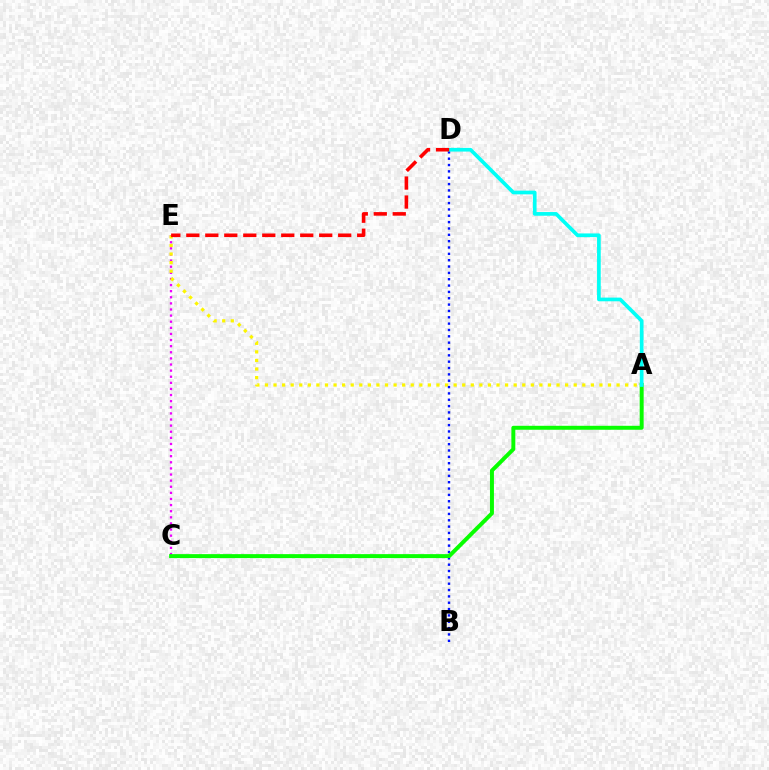{('C', 'E'): [{'color': '#ee00ff', 'line_style': 'dotted', 'thickness': 1.66}], ('A', 'E'): [{'color': '#fcf500', 'line_style': 'dotted', 'thickness': 2.33}], ('B', 'D'): [{'color': '#0010ff', 'line_style': 'dotted', 'thickness': 1.72}], ('A', 'C'): [{'color': '#08ff00', 'line_style': 'solid', 'thickness': 2.85}], ('A', 'D'): [{'color': '#00fff6', 'line_style': 'solid', 'thickness': 2.66}], ('D', 'E'): [{'color': '#ff0000', 'line_style': 'dashed', 'thickness': 2.58}]}